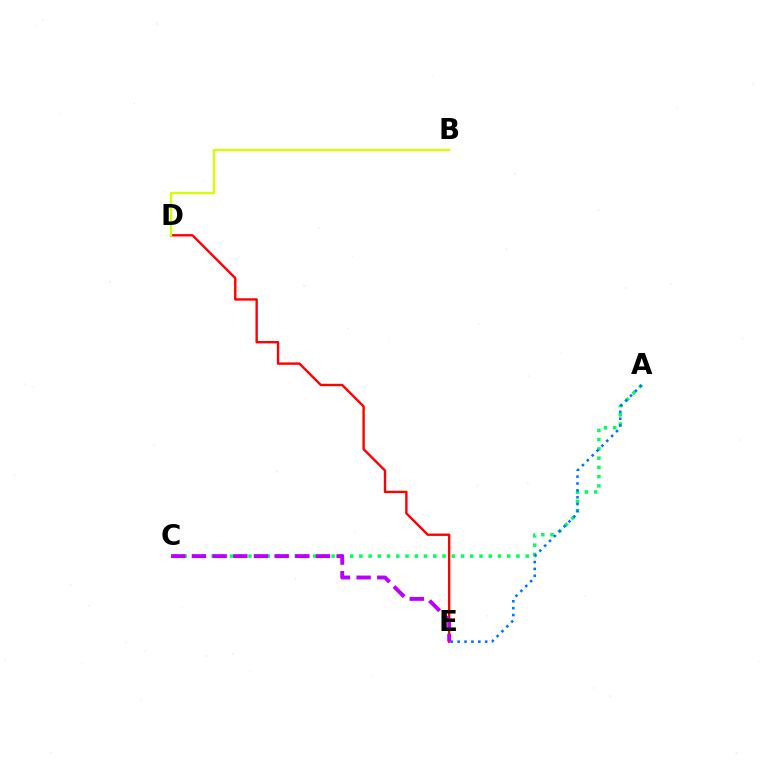{('A', 'C'): [{'color': '#00ff5c', 'line_style': 'dotted', 'thickness': 2.51}], ('D', 'E'): [{'color': '#ff0000', 'line_style': 'solid', 'thickness': 1.72}], ('A', 'E'): [{'color': '#0074ff', 'line_style': 'dotted', 'thickness': 1.87}], ('B', 'D'): [{'color': '#d1ff00', 'line_style': 'solid', 'thickness': 1.66}], ('C', 'E'): [{'color': '#b900ff', 'line_style': 'dashed', 'thickness': 2.81}]}